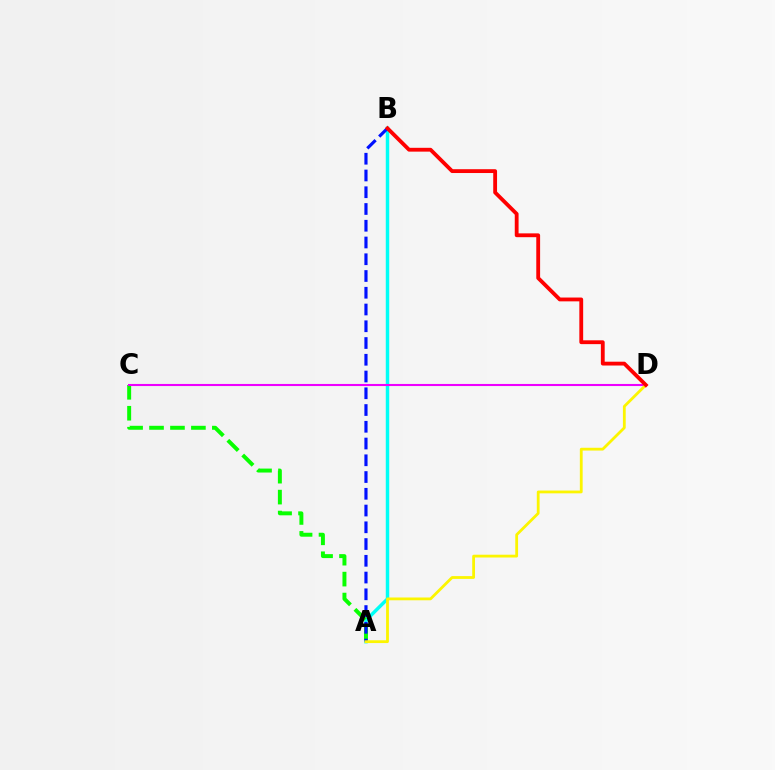{('A', 'B'): [{'color': '#00fff6', 'line_style': 'solid', 'thickness': 2.49}, {'color': '#0010ff', 'line_style': 'dashed', 'thickness': 2.28}], ('A', 'C'): [{'color': '#08ff00', 'line_style': 'dashed', 'thickness': 2.84}], ('C', 'D'): [{'color': '#ee00ff', 'line_style': 'solid', 'thickness': 1.5}], ('A', 'D'): [{'color': '#fcf500', 'line_style': 'solid', 'thickness': 2.01}], ('B', 'D'): [{'color': '#ff0000', 'line_style': 'solid', 'thickness': 2.75}]}